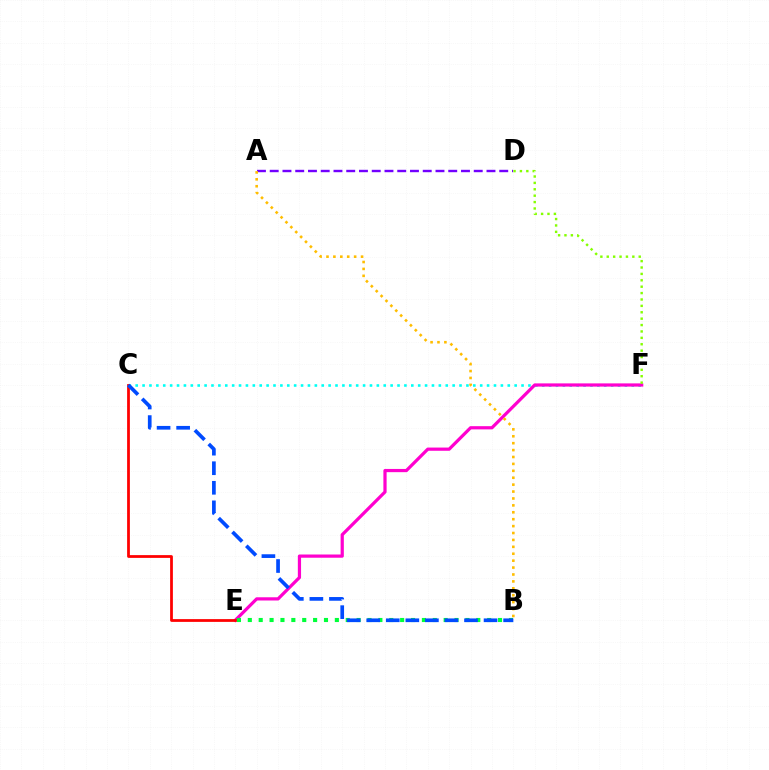{('C', 'F'): [{'color': '#00fff6', 'line_style': 'dotted', 'thickness': 1.87}], ('E', 'F'): [{'color': '#ff00cf', 'line_style': 'solid', 'thickness': 2.32}], ('C', 'E'): [{'color': '#ff0000', 'line_style': 'solid', 'thickness': 1.99}], ('B', 'E'): [{'color': '#00ff39', 'line_style': 'dotted', 'thickness': 2.96}], ('B', 'C'): [{'color': '#004bff', 'line_style': 'dashed', 'thickness': 2.66}], ('D', 'F'): [{'color': '#84ff00', 'line_style': 'dotted', 'thickness': 1.74}], ('A', 'D'): [{'color': '#7200ff', 'line_style': 'dashed', 'thickness': 1.73}], ('A', 'B'): [{'color': '#ffbd00', 'line_style': 'dotted', 'thickness': 1.88}]}